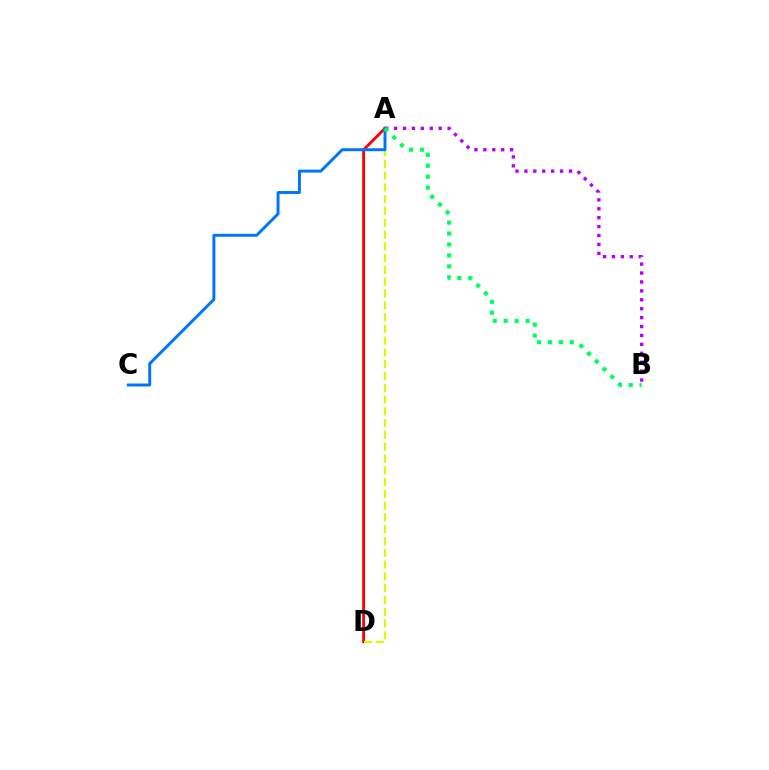{('A', 'B'): [{'color': '#b900ff', 'line_style': 'dotted', 'thickness': 2.42}, {'color': '#00ff5c', 'line_style': 'dotted', 'thickness': 2.97}], ('A', 'D'): [{'color': '#ff0000', 'line_style': 'solid', 'thickness': 2.06}, {'color': '#d1ff00', 'line_style': 'dashed', 'thickness': 1.6}], ('A', 'C'): [{'color': '#0074ff', 'line_style': 'solid', 'thickness': 2.12}]}